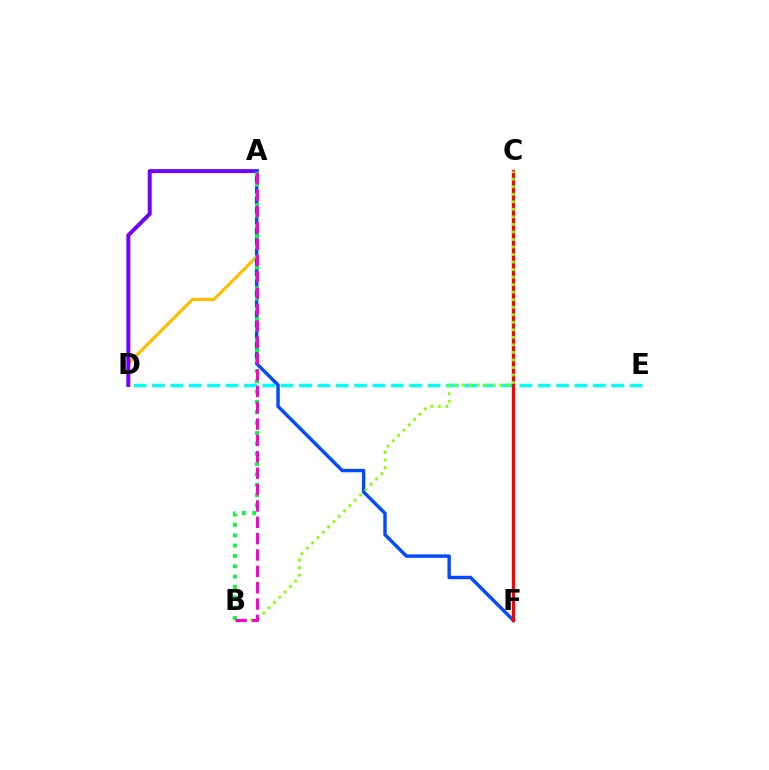{('A', 'D'): [{'color': '#ffbd00', 'line_style': 'solid', 'thickness': 2.3}, {'color': '#7200ff', 'line_style': 'solid', 'thickness': 2.86}], ('D', 'E'): [{'color': '#00fff6', 'line_style': 'dashed', 'thickness': 2.49}], ('A', 'F'): [{'color': '#004bff', 'line_style': 'solid', 'thickness': 2.46}], ('C', 'F'): [{'color': '#ff0000', 'line_style': 'solid', 'thickness': 2.38}], ('A', 'B'): [{'color': '#00ff39', 'line_style': 'dotted', 'thickness': 2.81}, {'color': '#ff00cf', 'line_style': 'dashed', 'thickness': 2.22}], ('B', 'C'): [{'color': '#84ff00', 'line_style': 'dotted', 'thickness': 2.05}]}